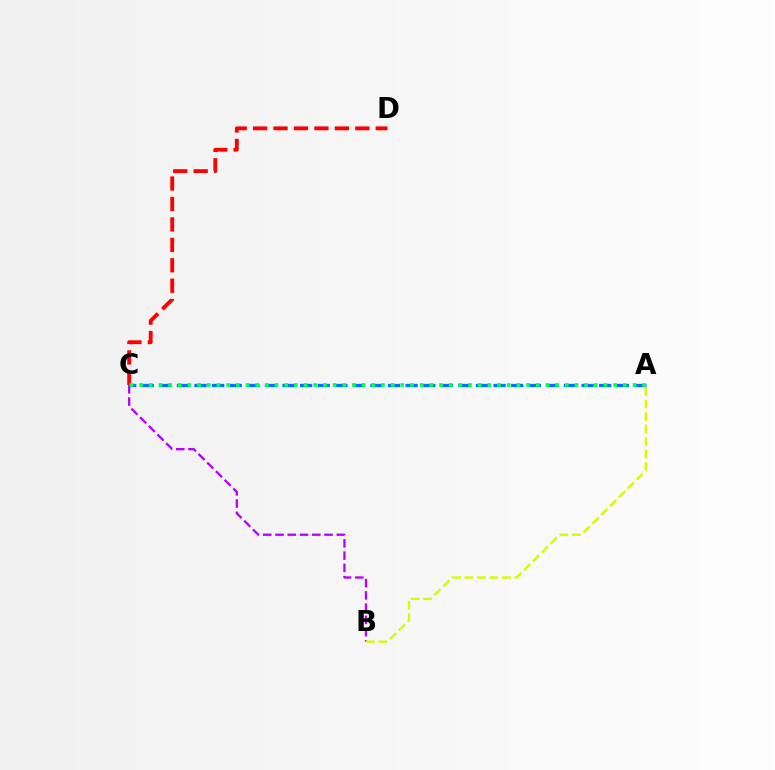{('B', 'C'): [{'color': '#b900ff', 'line_style': 'dashed', 'thickness': 1.67}], ('C', 'D'): [{'color': '#ff0000', 'line_style': 'dashed', 'thickness': 2.78}], ('A', 'B'): [{'color': '#d1ff00', 'line_style': 'dashed', 'thickness': 1.7}], ('A', 'C'): [{'color': '#0074ff', 'line_style': 'dashed', 'thickness': 2.39}, {'color': '#00ff5c', 'line_style': 'dotted', 'thickness': 2.63}]}